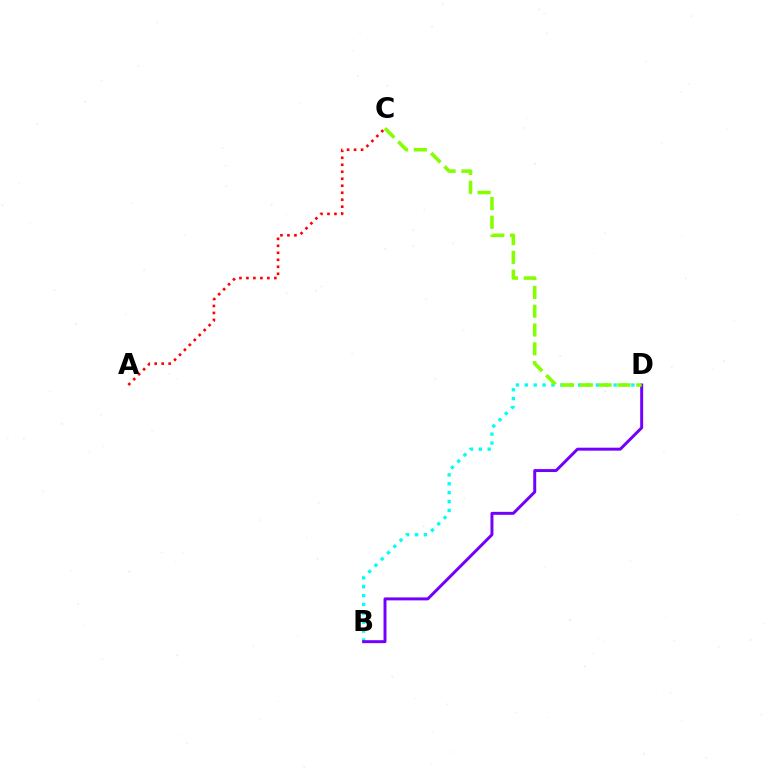{('B', 'D'): [{'color': '#00fff6', 'line_style': 'dotted', 'thickness': 2.41}, {'color': '#7200ff', 'line_style': 'solid', 'thickness': 2.13}], ('A', 'C'): [{'color': '#ff0000', 'line_style': 'dotted', 'thickness': 1.9}], ('C', 'D'): [{'color': '#84ff00', 'line_style': 'dashed', 'thickness': 2.56}]}